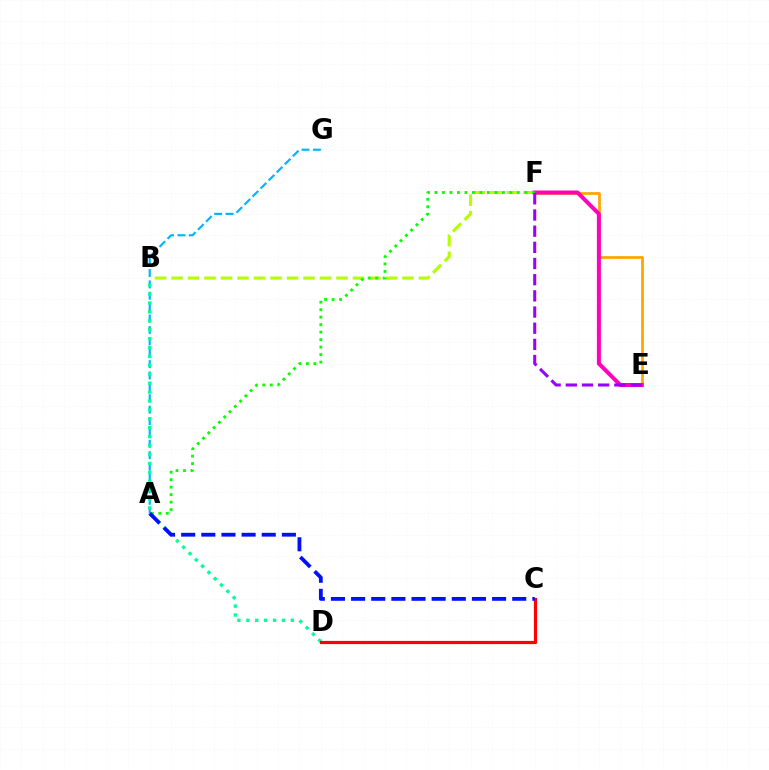{('E', 'F'): [{'color': '#ffa500', 'line_style': 'solid', 'thickness': 1.97}, {'color': '#ff00bd', 'line_style': 'solid', 'thickness': 2.88}, {'color': '#9b00ff', 'line_style': 'dashed', 'thickness': 2.2}], ('A', 'G'): [{'color': '#00b5ff', 'line_style': 'dashed', 'thickness': 1.55}], ('B', 'D'): [{'color': '#00ff9d', 'line_style': 'dotted', 'thickness': 2.42}], ('B', 'F'): [{'color': '#b3ff00', 'line_style': 'dashed', 'thickness': 2.24}], ('C', 'D'): [{'color': '#ff0000', 'line_style': 'solid', 'thickness': 2.3}], ('A', 'F'): [{'color': '#08ff00', 'line_style': 'dotted', 'thickness': 2.03}], ('A', 'C'): [{'color': '#0010ff', 'line_style': 'dashed', 'thickness': 2.74}]}